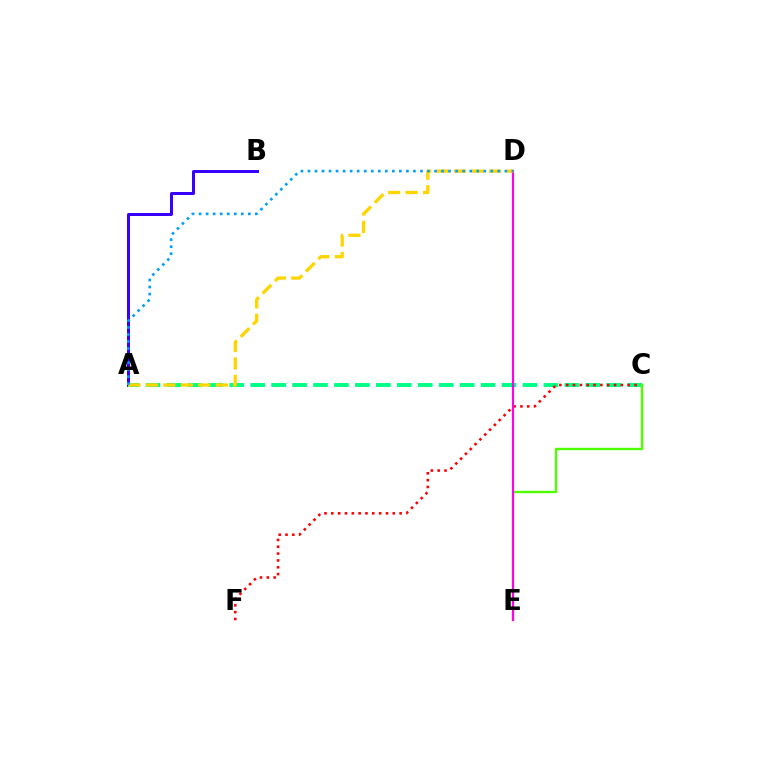{('A', 'B'): [{'color': '#3700ff', 'line_style': 'solid', 'thickness': 2.15}], ('A', 'C'): [{'color': '#00ff86', 'line_style': 'dashed', 'thickness': 2.85}], ('C', 'F'): [{'color': '#ff0000', 'line_style': 'dotted', 'thickness': 1.86}], ('C', 'E'): [{'color': '#4fff00', 'line_style': 'solid', 'thickness': 1.71}], ('D', 'E'): [{'color': '#ff00ed', 'line_style': 'solid', 'thickness': 1.56}], ('A', 'D'): [{'color': '#ffd500', 'line_style': 'dashed', 'thickness': 2.37}, {'color': '#009eff', 'line_style': 'dotted', 'thickness': 1.91}]}